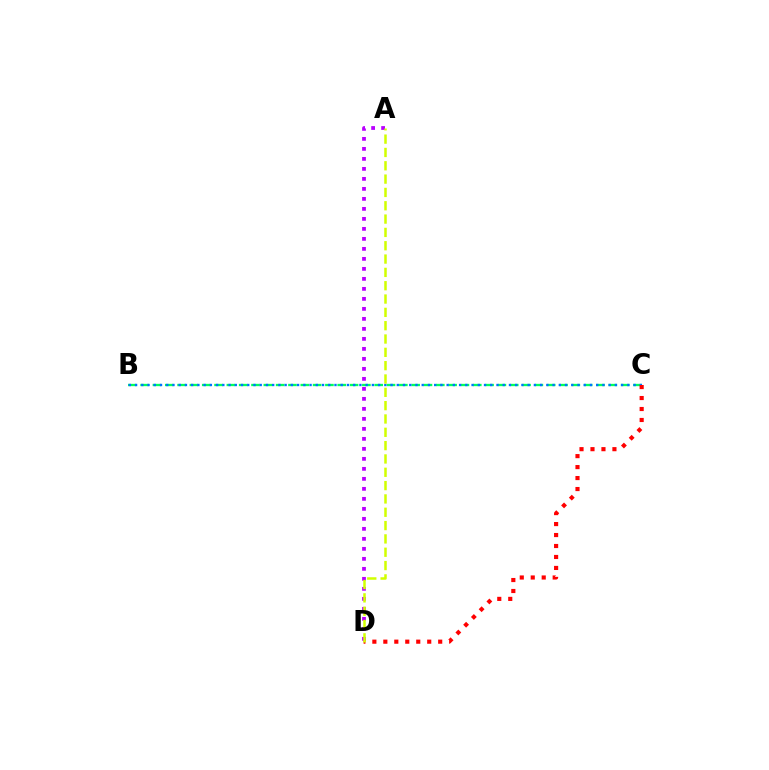{('B', 'C'): [{'color': '#00ff5c', 'line_style': 'dashed', 'thickness': 1.67}, {'color': '#0074ff', 'line_style': 'dotted', 'thickness': 1.69}], ('A', 'D'): [{'color': '#b900ff', 'line_style': 'dotted', 'thickness': 2.72}, {'color': '#d1ff00', 'line_style': 'dashed', 'thickness': 1.81}], ('C', 'D'): [{'color': '#ff0000', 'line_style': 'dotted', 'thickness': 2.98}]}